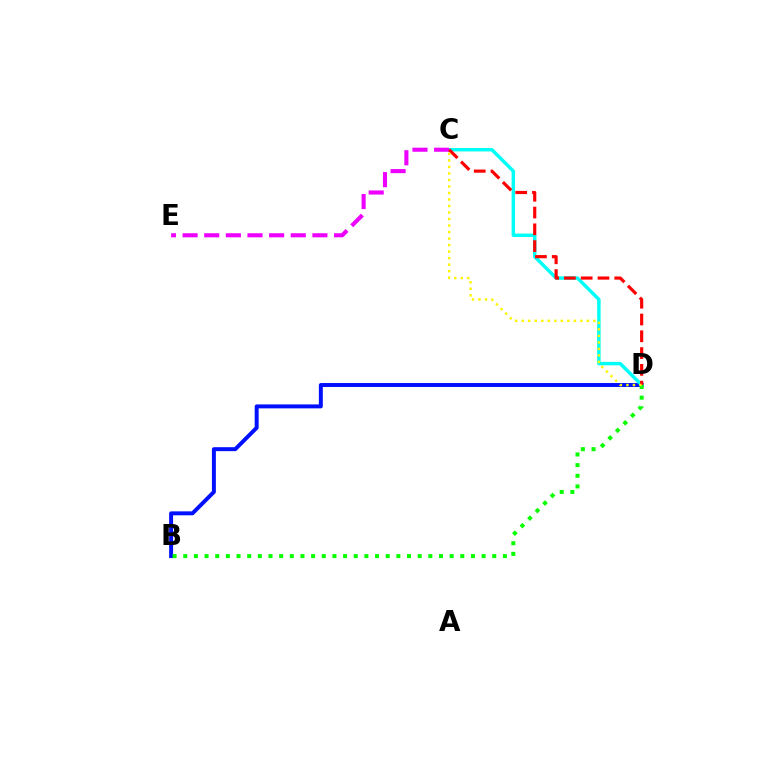{('B', 'D'): [{'color': '#0010ff', 'line_style': 'solid', 'thickness': 2.84}, {'color': '#08ff00', 'line_style': 'dotted', 'thickness': 2.9}], ('C', 'D'): [{'color': '#00fff6', 'line_style': 'solid', 'thickness': 2.49}, {'color': '#ff0000', 'line_style': 'dashed', 'thickness': 2.28}, {'color': '#fcf500', 'line_style': 'dotted', 'thickness': 1.77}], ('C', 'E'): [{'color': '#ee00ff', 'line_style': 'dashed', 'thickness': 2.94}]}